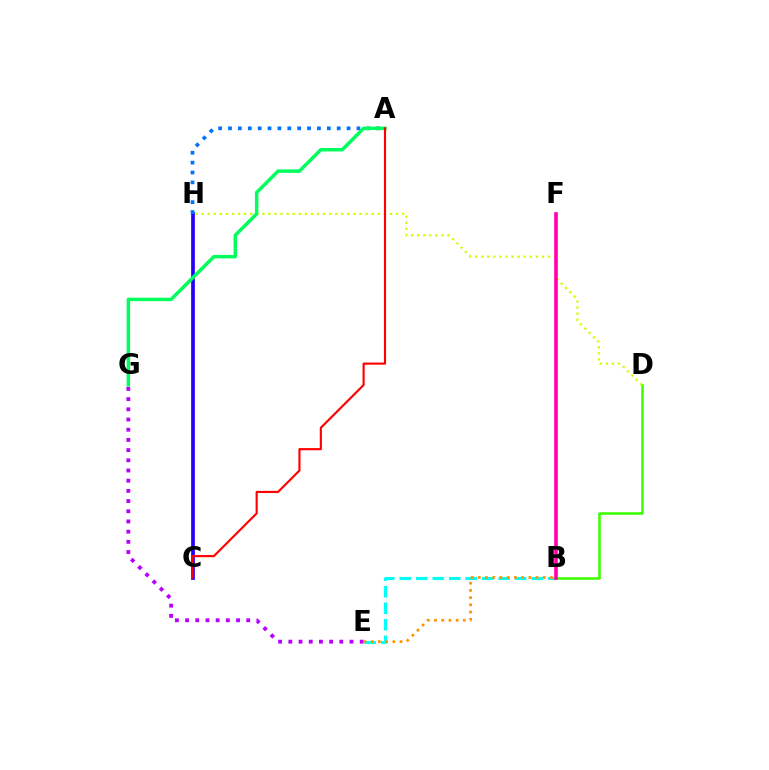{('B', 'D'): [{'color': '#3dff00', 'line_style': 'solid', 'thickness': 1.83}], ('D', 'H'): [{'color': '#d1ff00', 'line_style': 'dotted', 'thickness': 1.65}], ('C', 'H'): [{'color': '#2500ff', 'line_style': 'solid', 'thickness': 2.68}], ('A', 'H'): [{'color': '#0074ff', 'line_style': 'dotted', 'thickness': 2.68}], ('B', 'E'): [{'color': '#00fff6', 'line_style': 'dashed', 'thickness': 2.24}, {'color': '#ff9400', 'line_style': 'dotted', 'thickness': 1.96}], ('B', 'F'): [{'color': '#ff00ac', 'line_style': 'solid', 'thickness': 2.6}], ('A', 'G'): [{'color': '#00ff5c', 'line_style': 'solid', 'thickness': 2.5}], ('A', 'C'): [{'color': '#ff0000', 'line_style': 'solid', 'thickness': 1.55}], ('E', 'G'): [{'color': '#b900ff', 'line_style': 'dotted', 'thickness': 2.77}]}